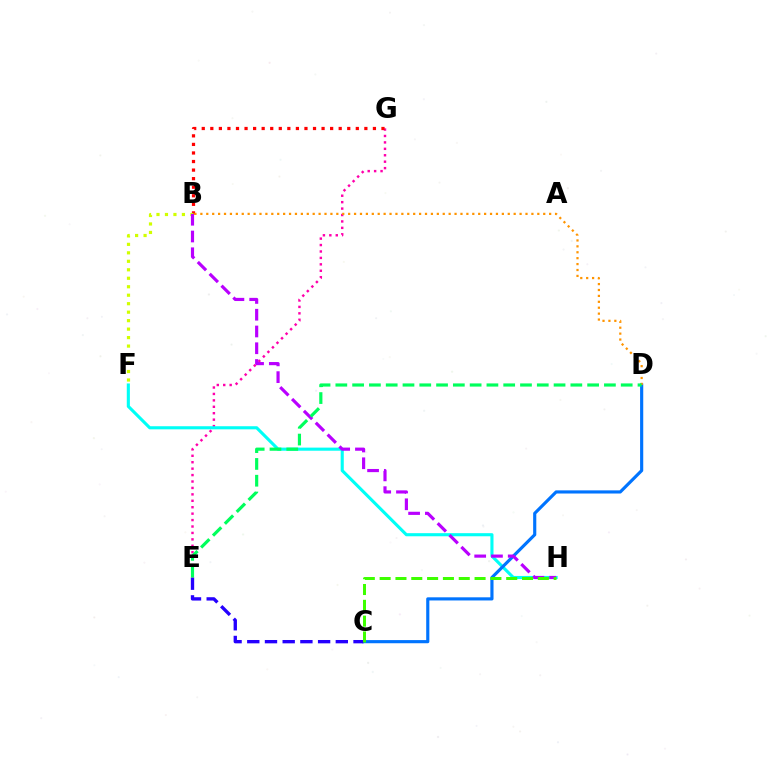{('E', 'G'): [{'color': '#ff00ac', 'line_style': 'dotted', 'thickness': 1.75}], ('F', 'H'): [{'color': '#00fff6', 'line_style': 'solid', 'thickness': 2.24}], ('B', 'G'): [{'color': '#ff0000', 'line_style': 'dotted', 'thickness': 2.33}], ('C', 'D'): [{'color': '#0074ff', 'line_style': 'solid', 'thickness': 2.27}], ('B', 'F'): [{'color': '#d1ff00', 'line_style': 'dotted', 'thickness': 2.3}], ('C', 'E'): [{'color': '#2500ff', 'line_style': 'dashed', 'thickness': 2.41}], ('B', 'H'): [{'color': '#b900ff', 'line_style': 'dashed', 'thickness': 2.28}], ('C', 'H'): [{'color': '#3dff00', 'line_style': 'dashed', 'thickness': 2.15}], ('B', 'D'): [{'color': '#ff9400', 'line_style': 'dotted', 'thickness': 1.61}], ('D', 'E'): [{'color': '#00ff5c', 'line_style': 'dashed', 'thickness': 2.28}]}